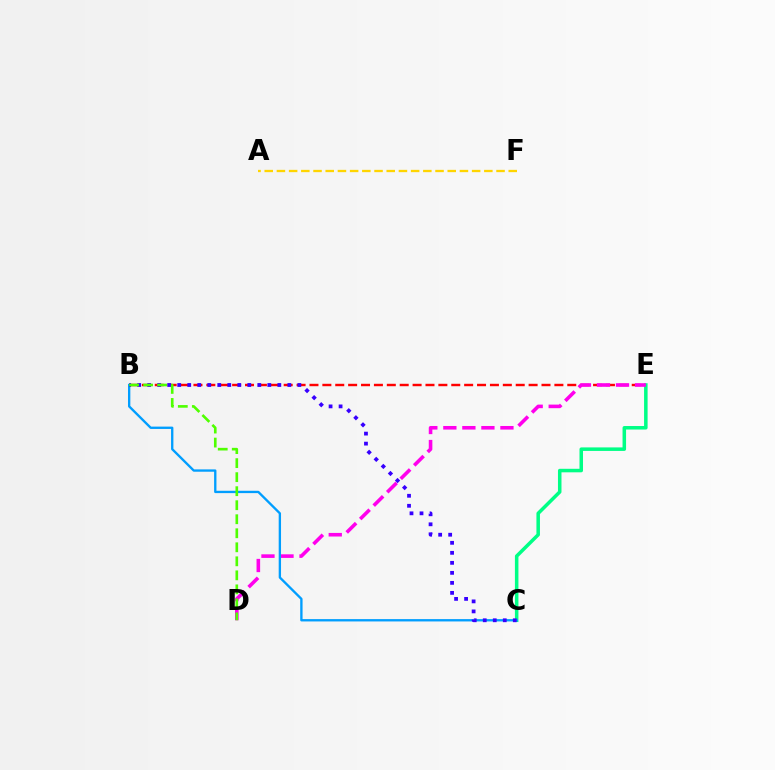{('B', 'E'): [{'color': '#ff0000', 'line_style': 'dashed', 'thickness': 1.75}], ('C', 'E'): [{'color': '#00ff86', 'line_style': 'solid', 'thickness': 2.53}], ('A', 'F'): [{'color': '#ffd500', 'line_style': 'dashed', 'thickness': 1.66}], ('D', 'E'): [{'color': '#ff00ed', 'line_style': 'dashed', 'thickness': 2.59}], ('B', 'C'): [{'color': '#009eff', 'line_style': 'solid', 'thickness': 1.68}, {'color': '#3700ff', 'line_style': 'dotted', 'thickness': 2.72}], ('B', 'D'): [{'color': '#4fff00', 'line_style': 'dashed', 'thickness': 1.91}]}